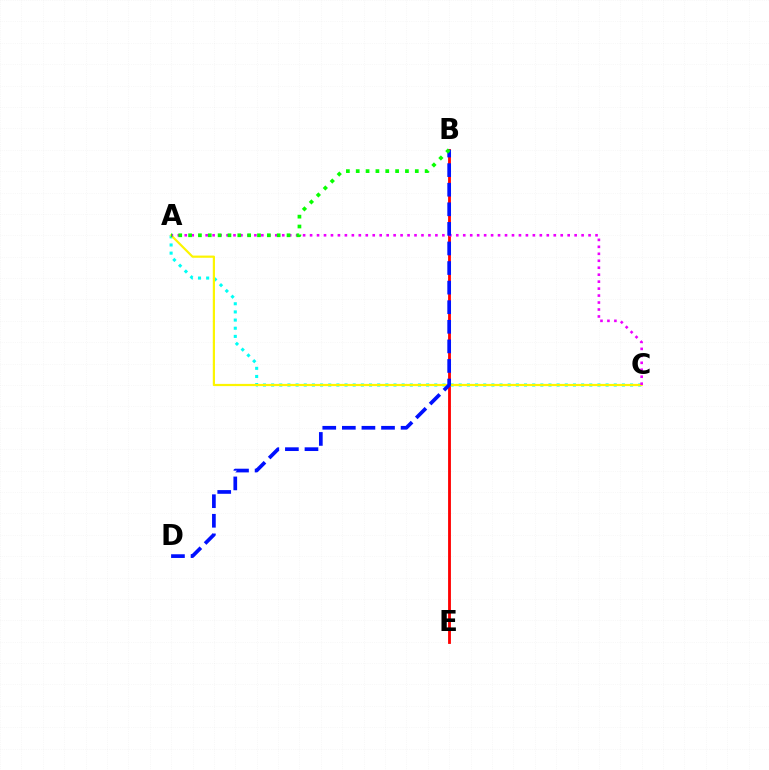{('B', 'E'): [{'color': '#ff0000', 'line_style': 'solid', 'thickness': 2.04}], ('A', 'C'): [{'color': '#00fff6', 'line_style': 'dotted', 'thickness': 2.22}, {'color': '#fcf500', 'line_style': 'solid', 'thickness': 1.58}, {'color': '#ee00ff', 'line_style': 'dotted', 'thickness': 1.89}], ('B', 'D'): [{'color': '#0010ff', 'line_style': 'dashed', 'thickness': 2.66}], ('A', 'B'): [{'color': '#08ff00', 'line_style': 'dotted', 'thickness': 2.67}]}